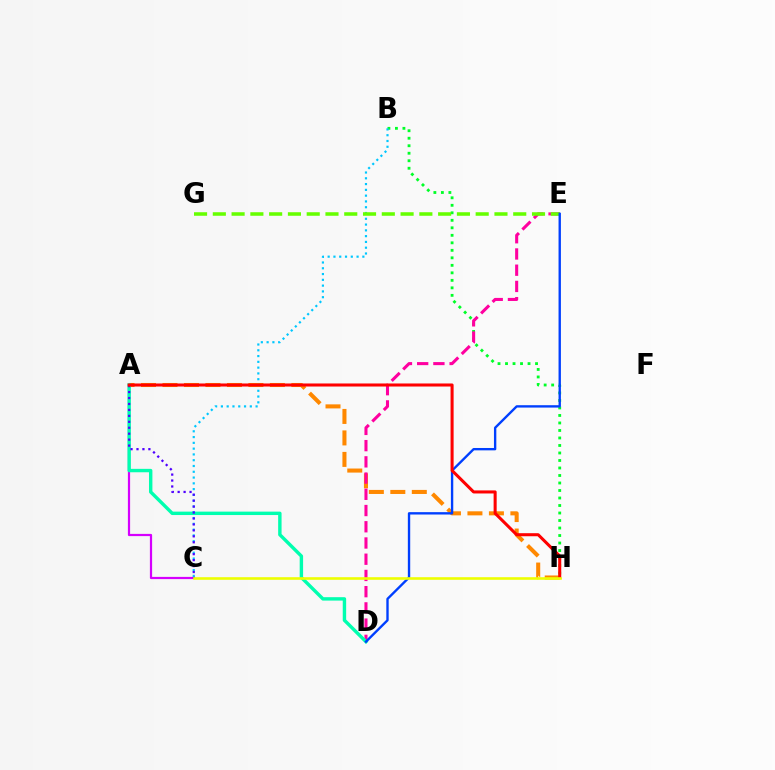{('A', 'H'): [{'color': '#ff8800', 'line_style': 'dashed', 'thickness': 2.92}, {'color': '#ff0000', 'line_style': 'solid', 'thickness': 2.2}], ('B', 'H'): [{'color': '#00ff27', 'line_style': 'dotted', 'thickness': 2.04}], ('A', 'C'): [{'color': '#d600ff', 'line_style': 'solid', 'thickness': 1.59}, {'color': '#4f00ff', 'line_style': 'dotted', 'thickness': 1.62}], ('D', 'E'): [{'color': '#ff00a0', 'line_style': 'dashed', 'thickness': 2.2}, {'color': '#003fff', 'line_style': 'solid', 'thickness': 1.7}], ('A', 'D'): [{'color': '#00ffaf', 'line_style': 'solid', 'thickness': 2.45}], ('B', 'C'): [{'color': '#00c7ff', 'line_style': 'dotted', 'thickness': 1.57}], ('E', 'G'): [{'color': '#66ff00', 'line_style': 'dashed', 'thickness': 2.55}], ('C', 'H'): [{'color': '#eeff00', 'line_style': 'solid', 'thickness': 1.88}]}